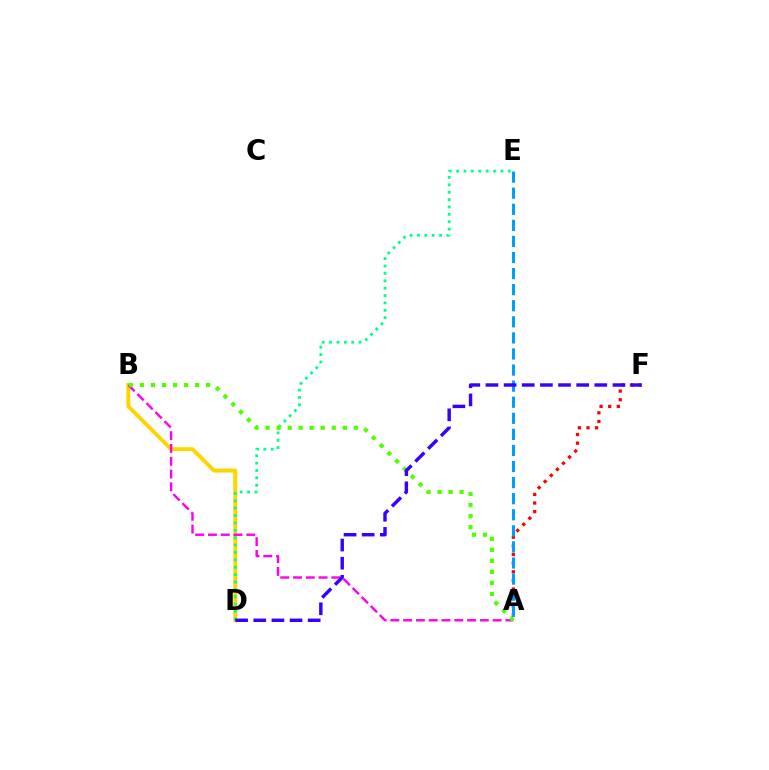{('B', 'D'): [{'color': '#ffd500', 'line_style': 'solid', 'thickness': 2.84}], ('D', 'E'): [{'color': '#00ff86', 'line_style': 'dotted', 'thickness': 2.01}], ('A', 'B'): [{'color': '#ff00ed', 'line_style': 'dashed', 'thickness': 1.74}, {'color': '#4fff00', 'line_style': 'dotted', 'thickness': 3.0}], ('A', 'F'): [{'color': '#ff0000', 'line_style': 'dotted', 'thickness': 2.34}], ('A', 'E'): [{'color': '#009eff', 'line_style': 'dashed', 'thickness': 2.18}], ('D', 'F'): [{'color': '#3700ff', 'line_style': 'dashed', 'thickness': 2.47}]}